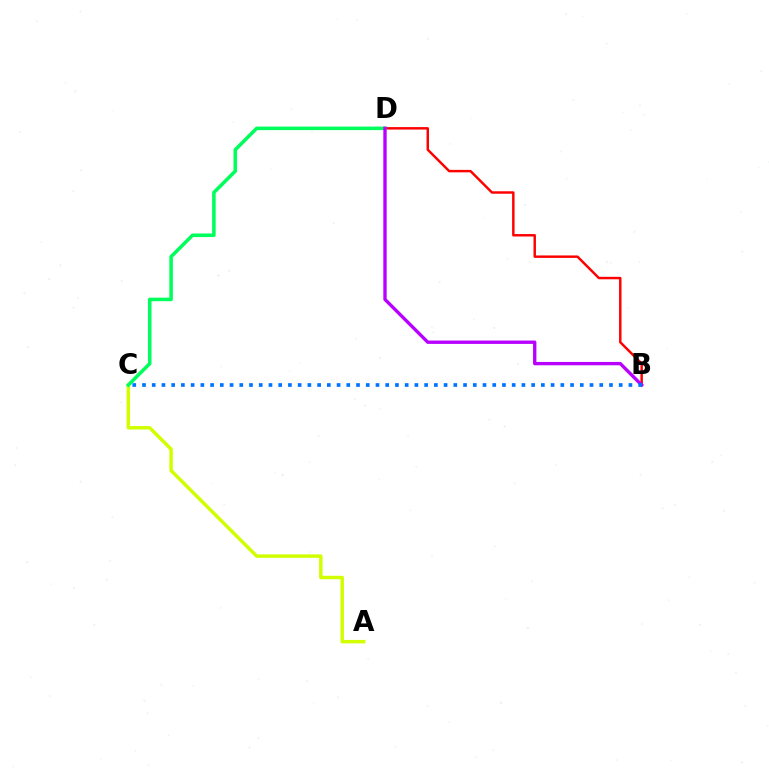{('B', 'D'): [{'color': '#ff0000', 'line_style': 'solid', 'thickness': 1.77}, {'color': '#b900ff', 'line_style': 'solid', 'thickness': 2.41}], ('A', 'C'): [{'color': '#d1ff00', 'line_style': 'solid', 'thickness': 2.49}], ('C', 'D'): [{'color': '#00ff5c', 'line_style': 'solid', 'thickness': 2.56}], ('B', 'C'): [{'color': '#0074ff', 'line_style': 'dotted', 'thickness': 2.64}]}